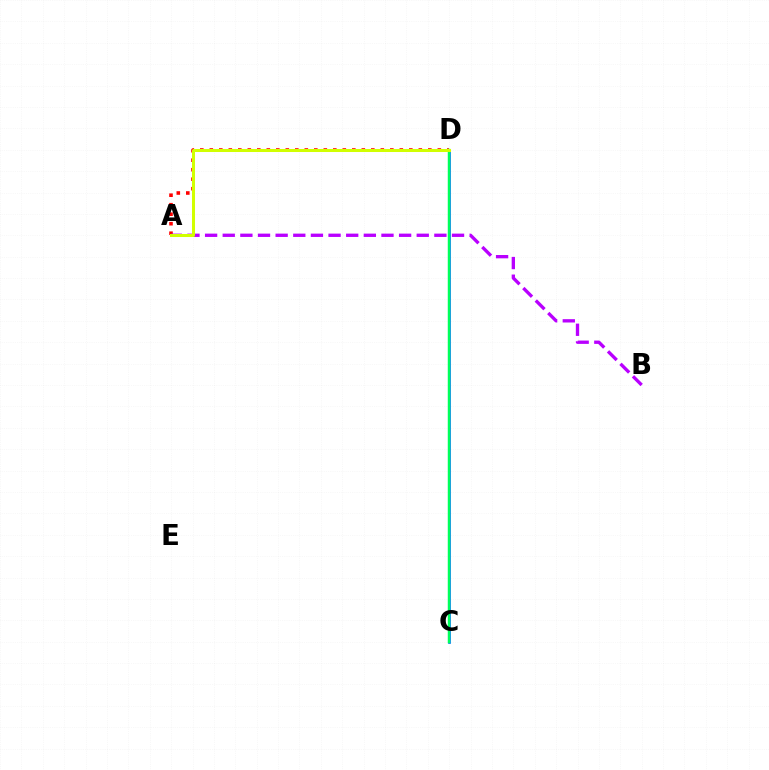{('A', 'D'): [{'color': '#ff0000', 'line_style': 'dotted', 'thickness': 2.58}, {'color': '#d1ff00', 'line_style': 'solid', 'thickness': 2.18}], ('A', 'B'): [{'color': '#b900ff', 'line_style': 'dashed', 'thickness': 2.4}], ('C', 'D'): [{'color': '#0074ff', 'line_style': 'solid', 'thickness': 1.94}, {'color': '#00ff5c', 'line_style': 'solid', 'thickness': 1.78}]}